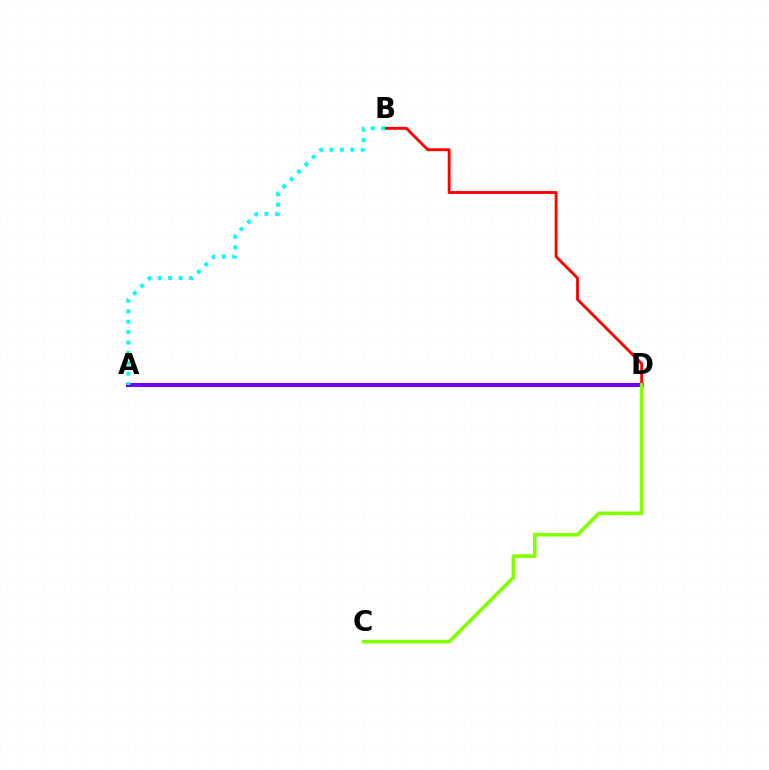{('A', 'D'): [{'color': '#7200ff', 'line_style': 'solid', 'thickness': 2.95}], ('B', 'D'): [{'color': '#ff0000', 'line_style': 'solid', 'thickness': 2.06}], ('C', 'D'): [{'color': '#84ff00', 'line_style': 'solid', 'thickness': 2.61}], ('A', 'B'): [{'color': '#00fff6', 'line_style': 'dotted', 'thickness': 2.83}]}